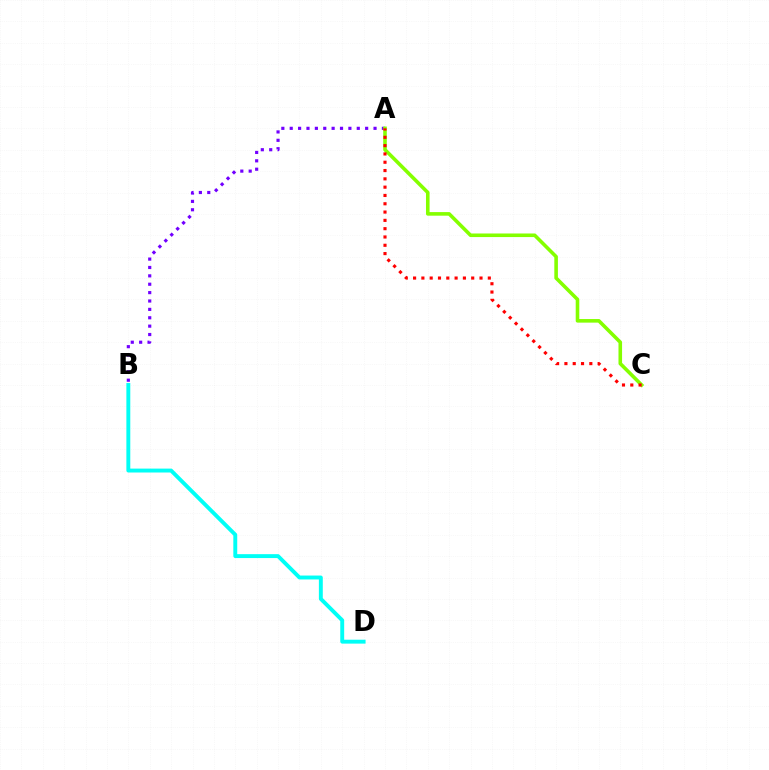{('A', 'B'): [{'color': '#7200ff', 'line_style': 'dotted', 'thickness': 2.28}], ('A', 'C'): [{'color': '#84ff00', 'line_style': 'solid', 'thickness': 2.58}, {'color': '#ff0000', 'line_style': 'dotted', 'thickness': 2.26}], ('B', 'D'): [{'color': '#00fff6', 'line_style': 'solid', 'thickness': 2.81}]}